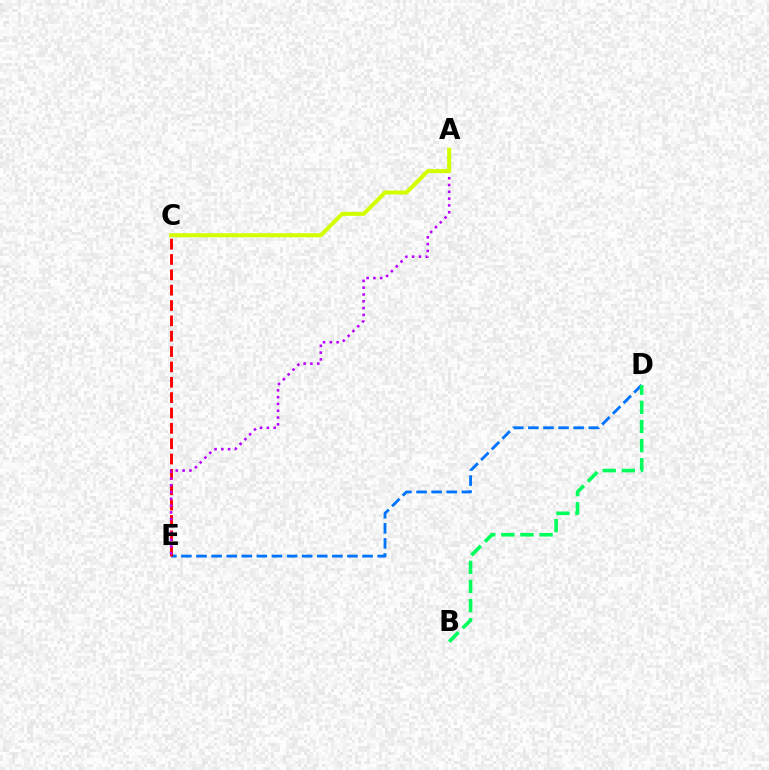{('D', 'E'): [{'color': '#0074ff', 'line_style': 'dashed', 'thickness': 2.05}], ('B', 'D'): [{'color': '#00ff5c', 'line_style': 'dashed', 'thickness': 2.6}], ('C', 'E'): [{'color': '#ff0000', 'line_style': 'dashed', 'thickness': 2.09}], ('A', 'E'): [{'color': '#b900ff', 'line_style': 'dotted', 'thickness': 1.85}], ('A', 'C'): [{'color': '#d1ff00', 'line_style': 'solid', 'thickness': 2.9}]}